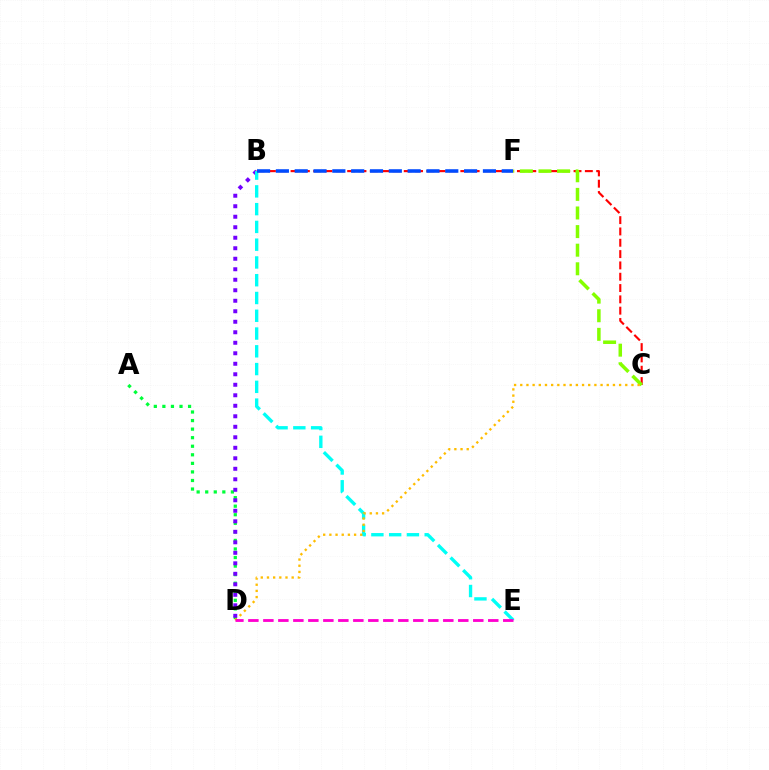{('A', 'D'): [{'color': '#00ff39', 'line_style': 'dotted', 'thickness': 2.33}], ('B', 'D'): [{'color': '#7200ff', 'line_style': 'dotted', 'thickness': 2.85}], ('B', 'C'): [{'color': '#ff0000', 'line_style': 'dashed', 'thickness': 1.54}], ('B', 'E'): [{'color': '#00fff6', 'line_style': 'dashed', 'thickness': 2.41}], ('C', 'F'): [{'color': '#84ff00', 'line_style': 'dashed', 'thickness': 2.53}], ('C', 'D'): [{'color': '#ffbd00', 'line_style': 'dotted', 'thickness': 1.68}], ('B', 'F'): [{'color': '#004bff', 'line_style': 'dashed', 'thickness': 2.56}], ('D', 'E'): [{'color': '#ff00cf', 'line_style': 'dashed', 'thickness': 2.04}]}